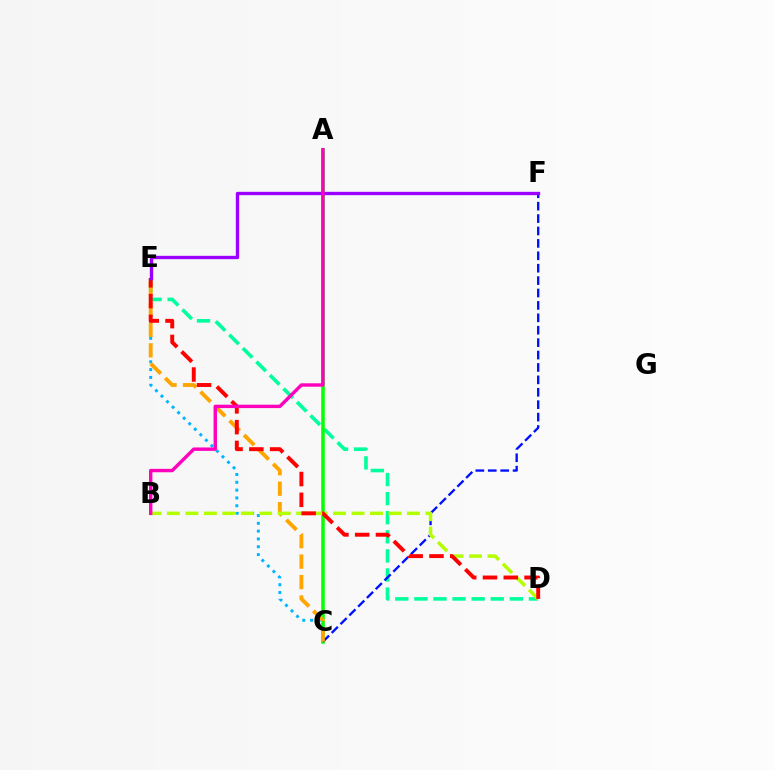{('D', 'E'): [{'color': '#00ff9d', 'line_style': 'dashed', 'thickness': 2.59}, {'color': '#ff0000', 'line_style': 'dashed', 'thickness': 2.82}], ('C', 'E'): [{'color': '#00b5ff', 'line_style': 'dotted', 'thickness': 2.12}, {'color': '#ffa500', 'line_style': 'dashed', 'thickness': 2.78}], ('A', 'C'): [{'color': '#08ff00', 'line_style': 'solid', 'thickness': 2.53}], ('C', 'F'): [{'color': '#0010ff', 'line_style': 'dashed', 'thickness': 1.69}], ('B', 'D'): [{'color': '#b3ff00', 'line_style': 'dashed', 'thickness': 2.51}], ('E', 'F'): [{'color': '#9b00ff', 'line_style': 'solid', 'thickness': 2.42}], ('A', 'B'): [{'color': '#ff00bd', 'line_style': 'solid', 'thickness': 2.45}]}